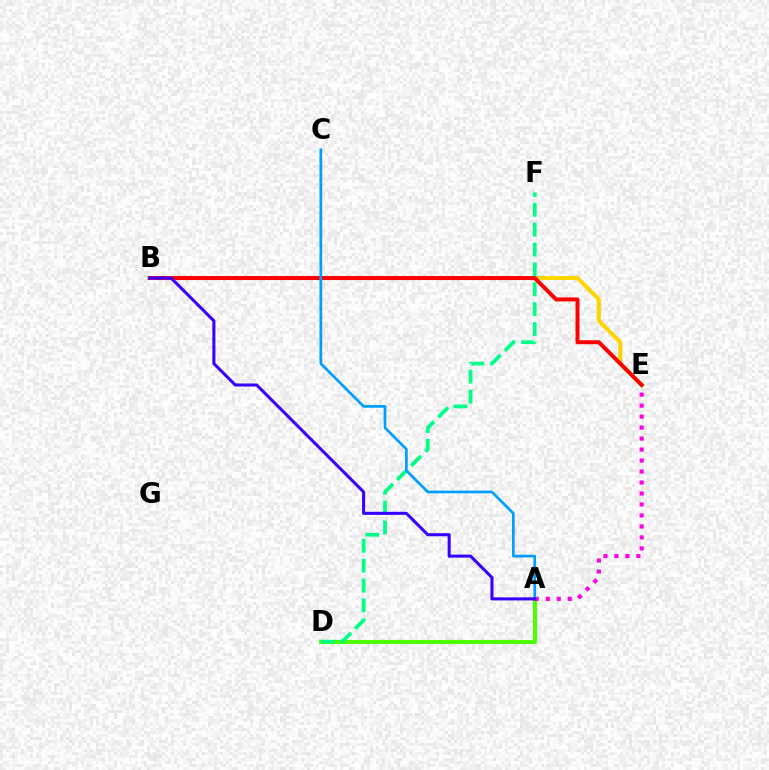{('B', 'E'): [{'color': '#ffd500', 'line_style': 'solid', 'thickness': 2.85}, {'color': '#ff0000', 'line_style': 'solid', 'thickness': 2.85}], ('A', 'D'): [{'color': '#4fff00', 'line_style': 'solid', 'thickness': 2.97}], ('D', 'F'): [{'color': '#00ff86', 'line_style': 'dashed', 'thickness': 2.7}], ('A', 'E'): [{'color': '#ff00ed', 'line_style': 'dotted', 'thickness': 2.98}], ('A', 'C'): [{'color': '#009eff', 'line_style': 'solid', 'thickness': 1.94}], ('A', 'B'): [{'color': '#3700ff', 'line_style': 'solid', 'thickness': 2.2}]}